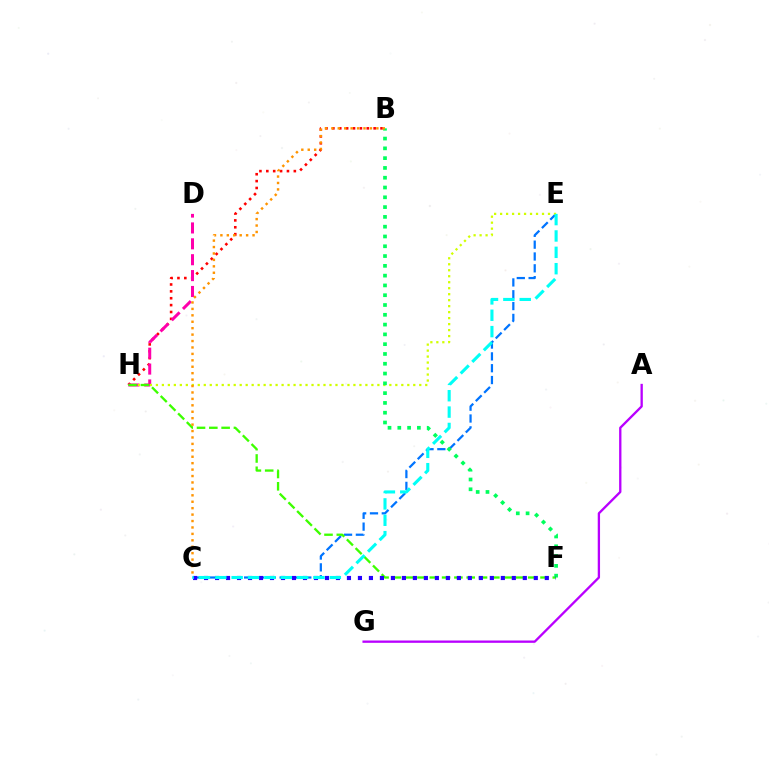{('B', 'H'): [{'color': '#ff0000', 'line_style': 'dotted', 'thickness': 1.87}], ('D', 'H'): [{'color': '#ff00ac', 'line_style': 'dashed', 'thickness': 2.16}], ('C', 'E'): [{'color': '#0074ff', 'line_style': 'dashed', 'thickness': 1.61}, {'color': '#00fff6', 'line_style': 'dashed', 'thickness': 2.22}], ('E', 'H'): [{'color': '#d1ff00', 'line_style': 'dotted', 'thickness': 1.63}], ('F', 'H'): [{'color': '#3dff00', 'line_style': 'dashed', 'thickness': 1.67}], ('B', 'F'): [{'color': '#00ff5c', 'line_style': 'dotted', 'thickness': 2.66}], ('A', 'G'): [{'color': '#b900ff', 'line_style': 'solid', 'thickness': 1.67}], ('C', 'F'): [{'color': '#2500ff', 'line_style': 'dotted', 'thickness': 2.99}], ('B', 'C'): [{'color': '#ff9400', 'line_style': 'dotted', 'thickness': 1.75}]}